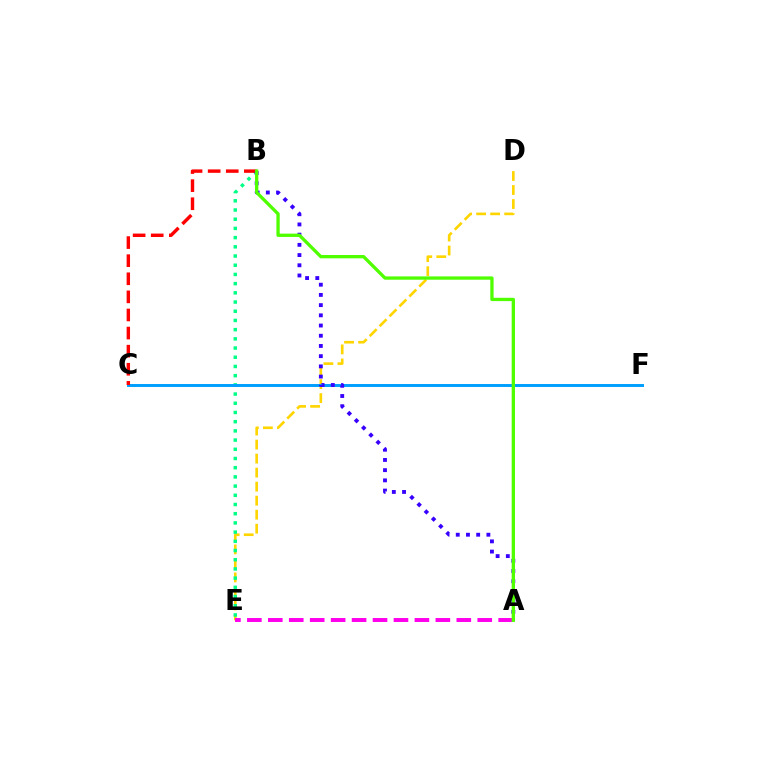{('D', 'E'): [{'color': '#ffd500', 'line_style': 'dashed', 'thickness': 1.9}], ('B', 'E'): [{'color': '#00ff86', 'line_style': 'dotted', 'thickness': 2.5}], ('A', 'E'): [{'color': '#ff00ed', 'line_style': 'dashed', 'thickness': 2.85}], ('C', 'F'): [{'color': '#009eff', 'line_style': 'solid', 'thickness': 2.12}], ('B', 'C'): [{'color': '#ff0000', 'line_style': 'dashed', 'thickness': 2.46}], ('A', 'B'): [{'color': '#3700ff', 'line_style': 'dotted', 'thickness': 2.77}, {'color': '#4fff00', 'line_style': 'solid', 'thickness': 2.38}]}